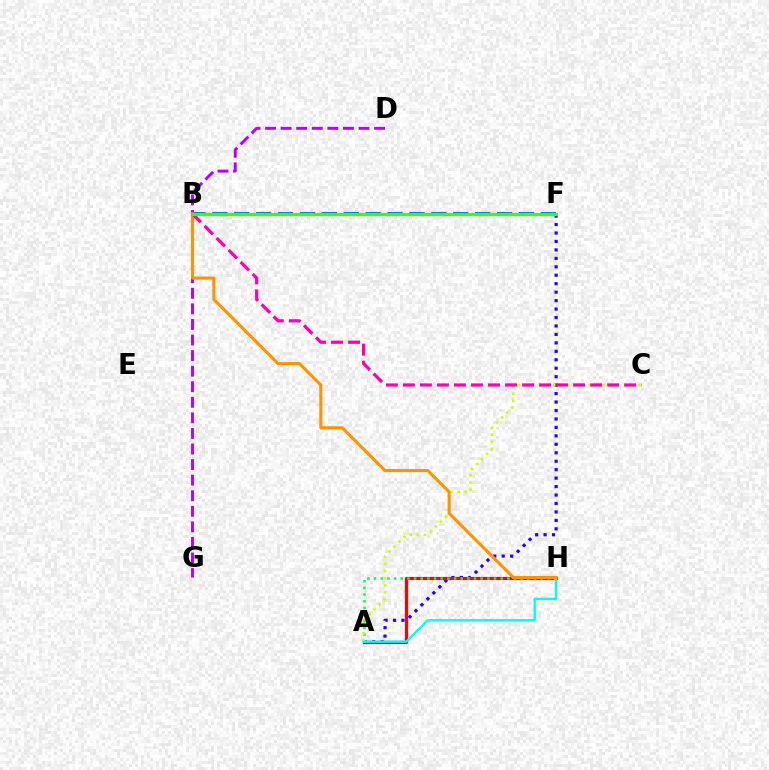{('D', 'G'): [{'color': '#b900ff', 'line_style': 'dashed', 'thickness': 2.12}], ('A', 'F'): [{'color': '#2500ff', 'line_style': 'dotted', 'thickness': 2.3}], ('A', 'H'): [{'color': '#ff0000', 'line_style': 'solid', 'thickness': 2.3}, {'color': '#00ff5c', 'line_style': 'dotted', 'thickness': 1.81}, {'color': '#00fff6', 'line_style': 'solid', 'thickness': 1.72}], ('B', 'F'): [{'color': '#0074ff', 'line_style': 'dashed', 'thickness': 2.98}, {'color': '#3dff00', 'line_style': 'solid', 'thickness': 2.31}], ('A', 'C'): [{'color': '#d1ff00', 'line_style': 'dotted', 'thickness': 1.93}], ('B', 'H'): [{'color': '#ff9400', 'line_style': 'solid', 'thickness': 2.24}], ('B', 'C'): [{'color': '#ff00ac', 'line_style': 'dashed', 'thickness': 2.31}]}